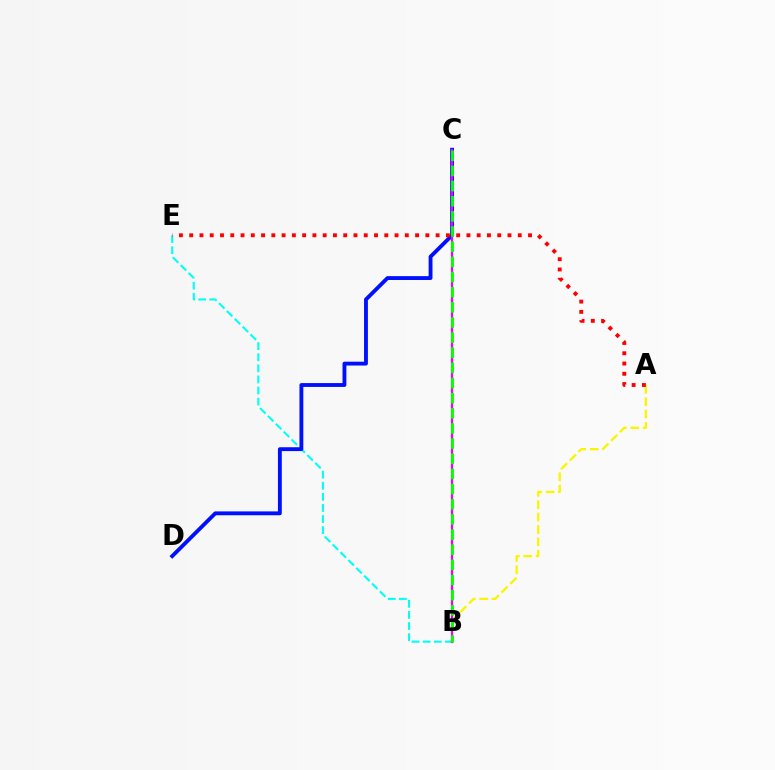{('A', 'B'): [{'color': '#fcf500', 'line_style': 'dashed', 'thickness': 1.68}], ('B', 'E'): [{'color': '#00fff6', 'line_style': 'dashed', 'thickness': 1.51}], ('C', 'D'): [{'color': '#0010ff', 'line_style': 'solid', 'thickness': 2.78}], ('B', 'C'): [{'color': '#ee00ff', 'line_style': 'solid', 'thickness': 1.65}, {'color': '#08ff00', 'line_style': 'dashed', 'thickness': 2.06}], ('A', 'E'): [{'color': '#ff0000', 'line_style': 'dotted', 'thickness': 2.79}]}